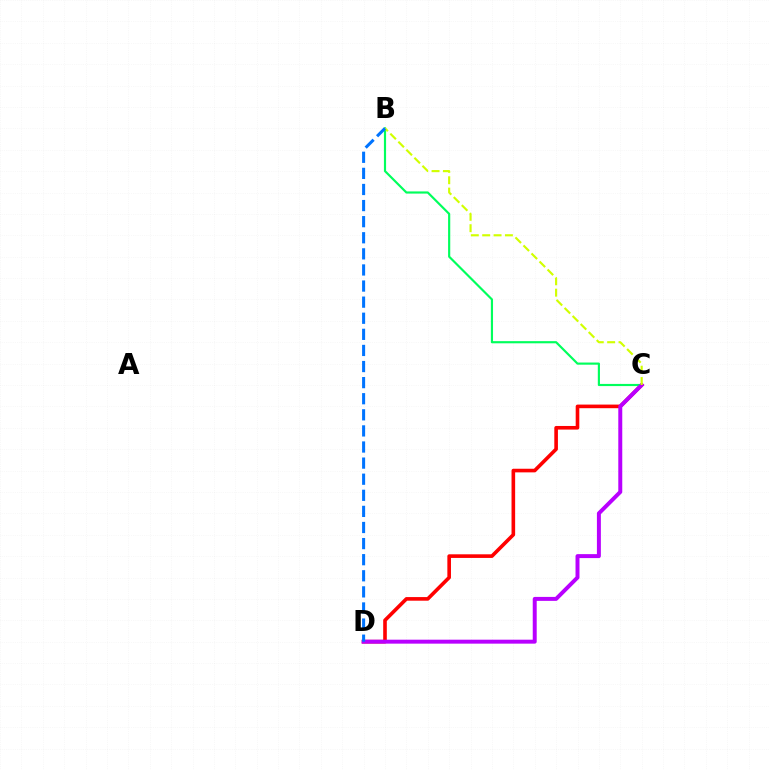{('C', 'D'): [{'color': '#ff0000', 'line_style': 'solid', 'thickness': 2.61}, {'color': '#b900ff', 'line_style': 'solid', 'thickness': 2.85}], ('B', 'C'): [{'color': '#00ff5c', 'line_style': 'solid', 'thickness': 1.56}, {'color': '#d1ff00', 'line_style': 'dashed', 'thickness': 1.54}], ('B', 'D'): [{'color': '#0074ff', 'line_style': 'dashed', 'thickness': 2.19}]}